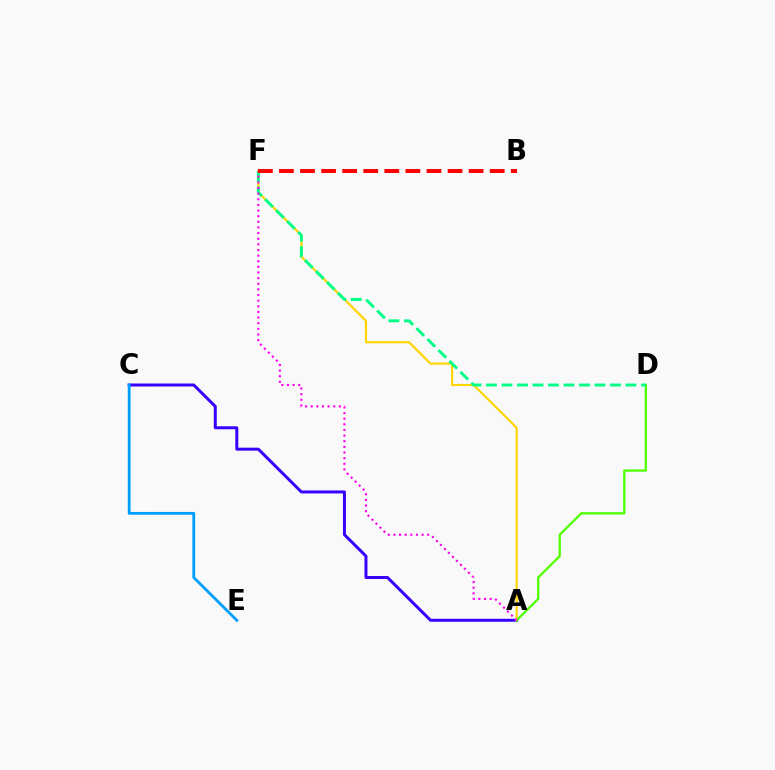{('A', 'C'): [{'color': '#3700ff', 'line_style': 'solid', 'thickness': 2.15}], ('A', 'F'): [{'color': '#ffd500', 'line_style': 'solid', 'thickness': 1.54}, {'color': '#ff00ed', 'line_style': 'dotted', 'thickness': 1.53}], ('A', 'D'): [{'color': '#4fff00', 'line_style': 'solid', 'thickness': 1.65}], ('D', 'F'): [{'color': '#00ff86', 'line_style': 'dashed', 'thickness': 2.11}], ('C', 'E'): [{'color': '#009eff', 'line_style': 'solid', 'thickness': 2.01}], ('B', 'F'): [{'color': '#ff0000', 'line_style': 'dashed', 'thickness': 2.86}]}